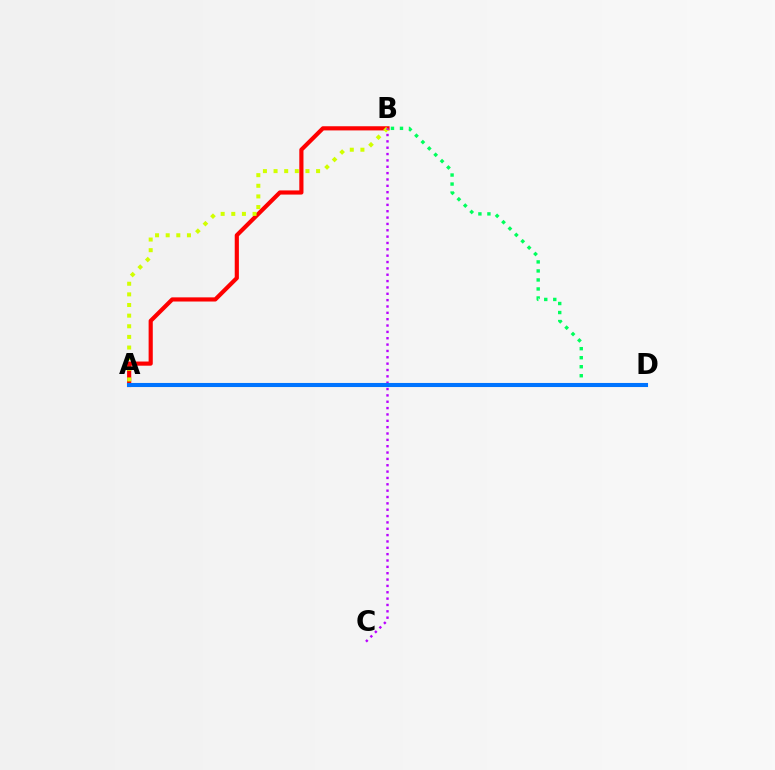{('A', 'B'): [{'color': '#ff0000', 'line_style': 'solid', 'thickness': 2.99}, {'color': '#d1ff00', 'line_style': 'dotted', 'thickness': 2.89}], ('B', 'D'): [{'color': '#00ff5c', 'line_style': 'dotted', 'thickness': 2.45}], ('B', 'C'): [{'color': '#b900ff', 'line_style': 'dotted', 'thickness': 1.73}], ('A', 'D'): [{'color': '#0074ff', 'line_style': 'solid', 'thickness': 2.94}]}